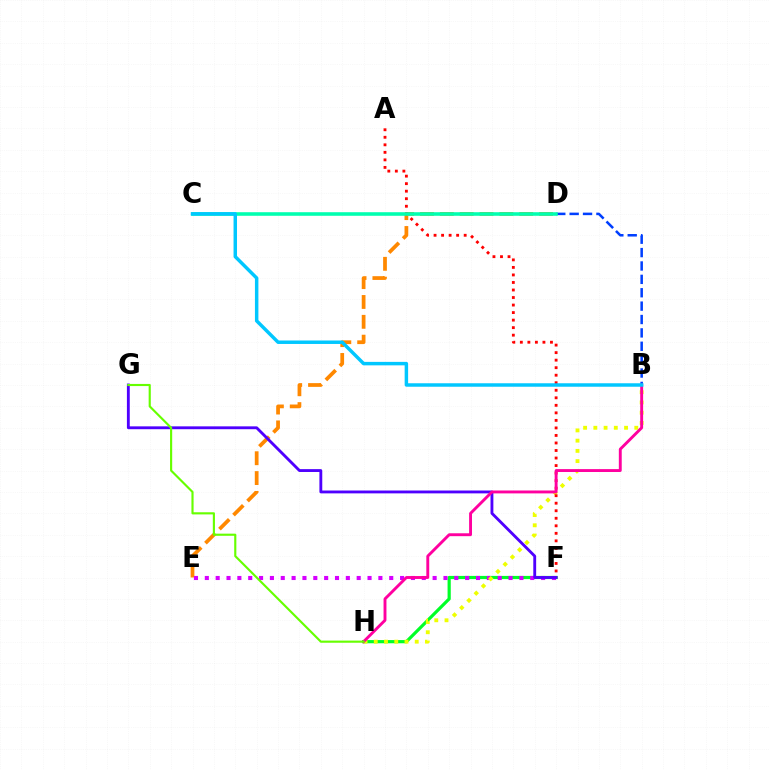{('D', 'E'): [{'color': '#ff8800', 'line_style': 'dashed', 'thickness': 2.7}], ('F', 'H'): [{'color': '#00ff27', 'line_style': 'solid', 'thickness': 2.3}], ('E', 'F'): [{'color': '#d600ff', 'line_style': 'dotted', 'thickness': 2.95}], ('B', 'H'): [{'color': '#eeff00', 'line_style': 'dotted', 'thickness': 2.78}, {'color': '#ff00a0', 'line_style': 'solid', 'thickness': 2.09}], ('B', 'D'): [{'color': '#003fff', 'line_style': 'dashed', 'thickness': 1.82}], ('A', 'F'): [{'color': '#ff0000', 'line_style': 'dotted', 'thickness': 2.05}], ('F', 'G'): [{'color': '#4f00ff', 'line_style': 'solid', 'thickness': 2.06}], ('C', 'D'): [{'color': '#00ffaf', 'line_style': 'solid', 'thickness': 2.58}], ('G', 'H'): [{'color': '#66ff00', 'line_style': 'solid', 'thickness': 1.54}], ('B', 'C'): [{'color': '#00c7ff', 'line_style': 'solid', 'thickness': 2.5}]}